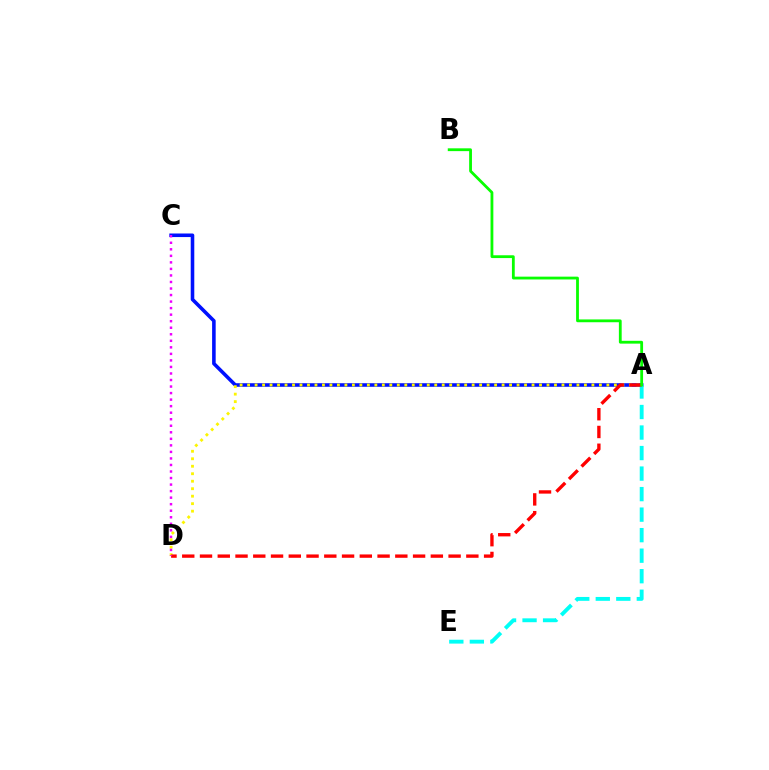{('A', 'C'): [{'color': '#0010ff', 'line_style': 'solid', 'thickness': 2.57}], ('A', 'E'): [{'color': '#00fff6', 'line_style': 'dashed', 'thickness': 2.79}], ('A', 'D'): [{'color': '#fcf500', 'line_style': 'dotted', 'thickness': 2.03}, {'color': '#ff0000', 'line_style': 'dashed', 'thickness': 2.41}], ('A', 'B'): [{'color': '#08ff00', 'line_style': 'solid', 'thickness': 2.02}], ('C', 'D'): [{'color': '#ee00ff', 'line_style': 'dotted', 'thickness': 1.78}]}